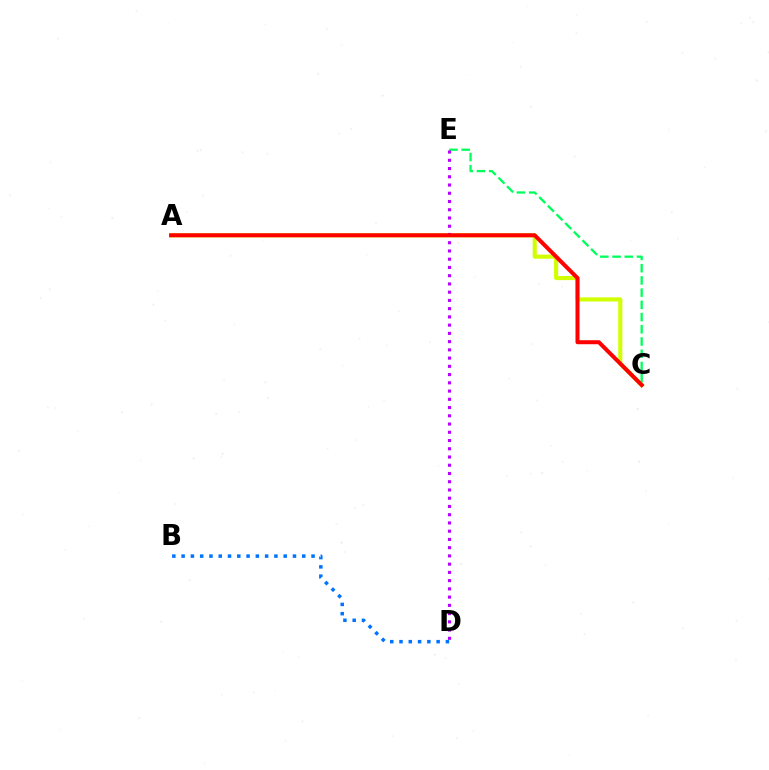{('A', 'C'): [{'color': '#d1ff00', 'line_style': 'solid', 'thickness': 2.96}, {'color': '#ff0000', 'line_style': 'solid', 'thickness': 2.89}], ('C', 'E'): [{'color': '#00ff5c', 'line_style': 'dashed', 'thickness': 1.66}], ('D', 'E'): [{'color': '#b900ff', 'line_style': 'dotted', 'thickness': 2.24}], ('B', 'D'): [{'color': '#0074ff', 'line_style': 'dotted', 'thickness': 2.52}]}